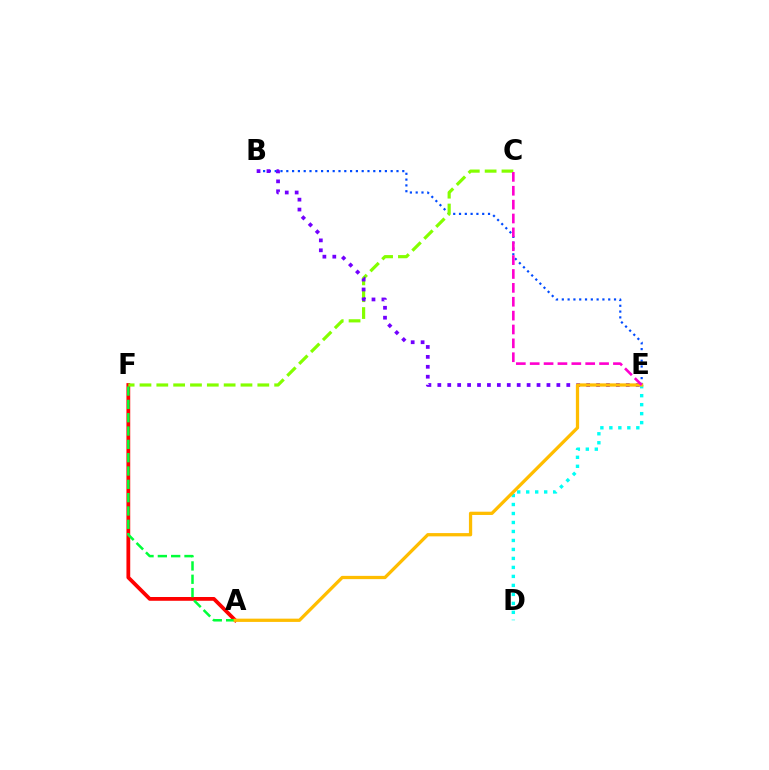{('A', 'F'): [{'color': '#ff0000', 'line_style': 'solid', 'thickness': 2.72}, {'color': '#00ff39', 'line_style': 'dashed', 'thickness': 1.81}], ('B', 'E'): [{'color': '#004bff', 'line_style': 'dotted', 'thickness': 1.58}, {'color': '#7200ff', 'line_style': 'dotted', 'thickness': 2.7}], ('D', 'E'): [{'color': '#00fff6', 'line_style': 'dotted', 'thickness': 2.44}], ('C', 'F'): [{'color': '#84ff00', 'line_style': 'dashed', 'thickness': 2.29}], ('A', 'E'): [{'color': '#ffbd00', 'line_style': 'solid', 'thickness': 2.35}], ('C', 'E'): [{'color': '#ff00cf', 'line_style': 'dashed', 'thickness': 1.88}]}